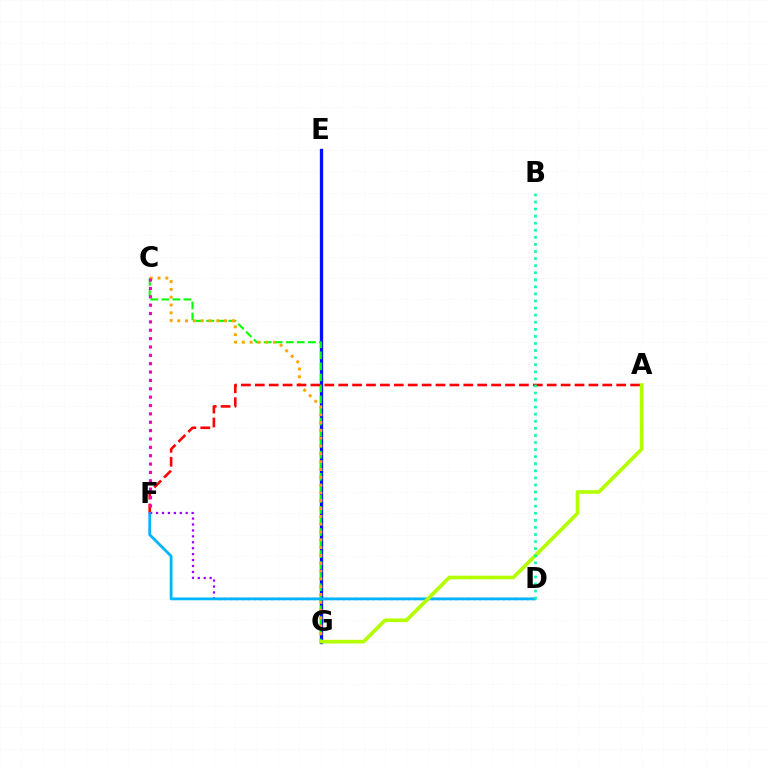{('D', 'F'): [{'color': '#9b00ff', 'line_style': 'dotted', 'thickness': 1.61}, {'color': '#00b5ff', 'line_style': 'solid', 'thickness': 2.0}], ('E', 'G'): [{'color': '#0010ff', 'line_style': 'solid', 'thickness': 2.38}], ('C', 'G'): [{'color': '#08ff00', 'line_style': 'dashed', 'thickness': 1.5}, {'color': '#ffa500', 'line_style': 'dotted', 'thickness': 2.12}], ('A', 'F'): [{'color': '#ff0000', 'line_style': 'dashed', 'thickness': 1.89}], ('A', 'G'): [{'color': '#b3ff00', 'line_style': 'solid', 'thickness': 2.63}], ('B', 'D'): [{'color': '#00ff9d', 'line_style': 'dotted', 'thickness': 1.92}], ('C', 'F'): [{'color': '#ff00bd', 'line_style': 'dotted', 'thickness': 2.27}]}